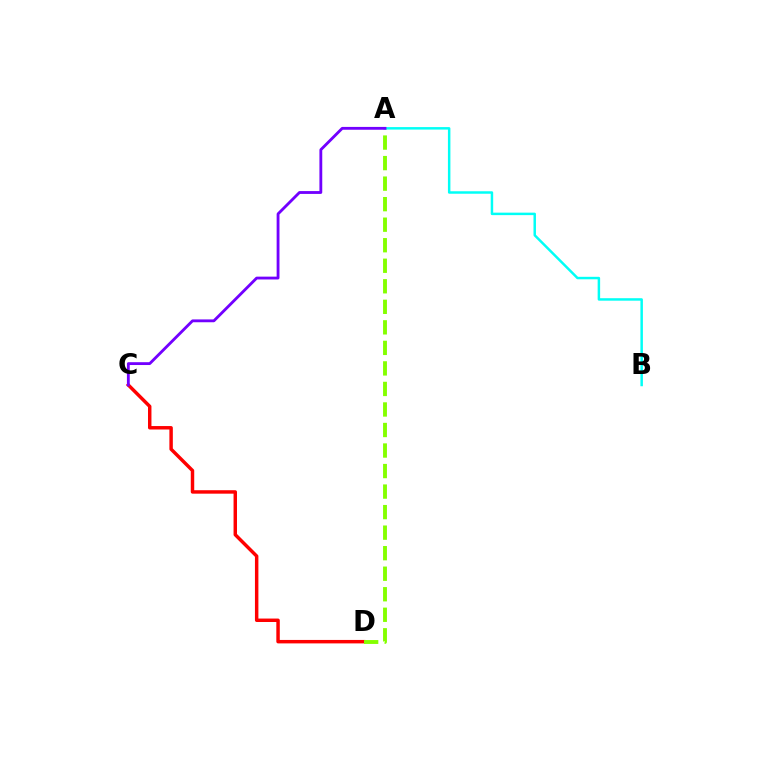{('C', 'D'): [{'color': '#ff0000', 'line_style': 'solid', 'thickness': 2.49}], ('A', 'D'): [{'color': '#84ff00', 'line_style': 'dashed', 'thickness': 2.79}], ('A', 'B'): [{'color': '#00fff6', 'line_style': 'solid', 'thickness': 1.78}], ('A', 'C'): [{'color': '#7200ff', 'line_style': 'solid', 'thickness': 2.04}]}